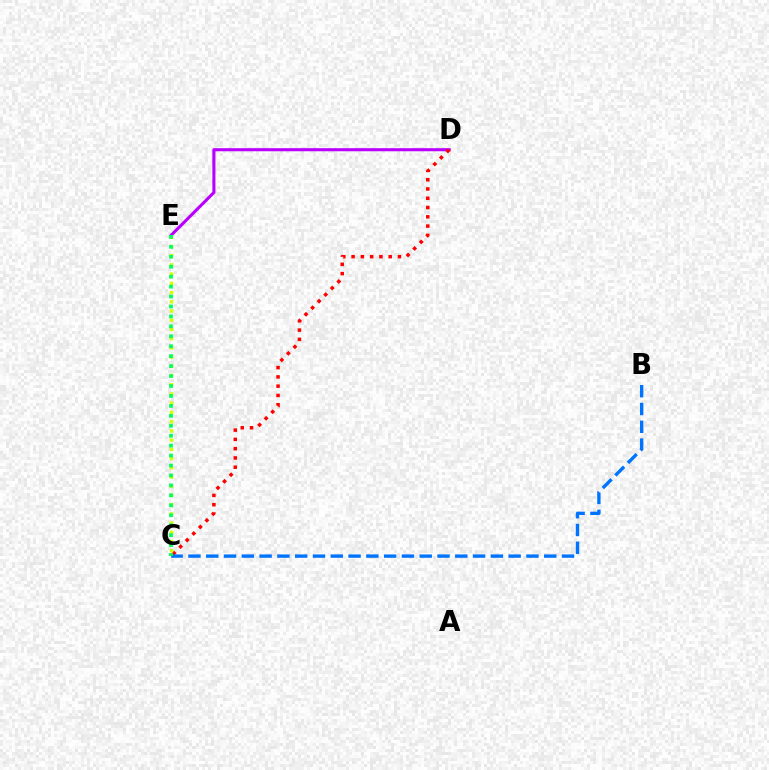{('D', 'E'): [{'color': '#b900ff', 'line_style': 'solid', 'thickness': 2.22}], ('C', 'D'): [{'color': '#ff0000', 'line_style': 'dotted', 'thickness': 2.52}], ('C', 'E'): [{'color': '#d1ff00', 'line_style': 'dotted', 'thickness': 2.51}, {'color': '#00ff5c', 'line_style': 'dotted', 'thickness': 2.7}], ('B', 'C'): [{'color': '#0074ff', 'line_style': 'dashed', 'thickness': 2.42}]}